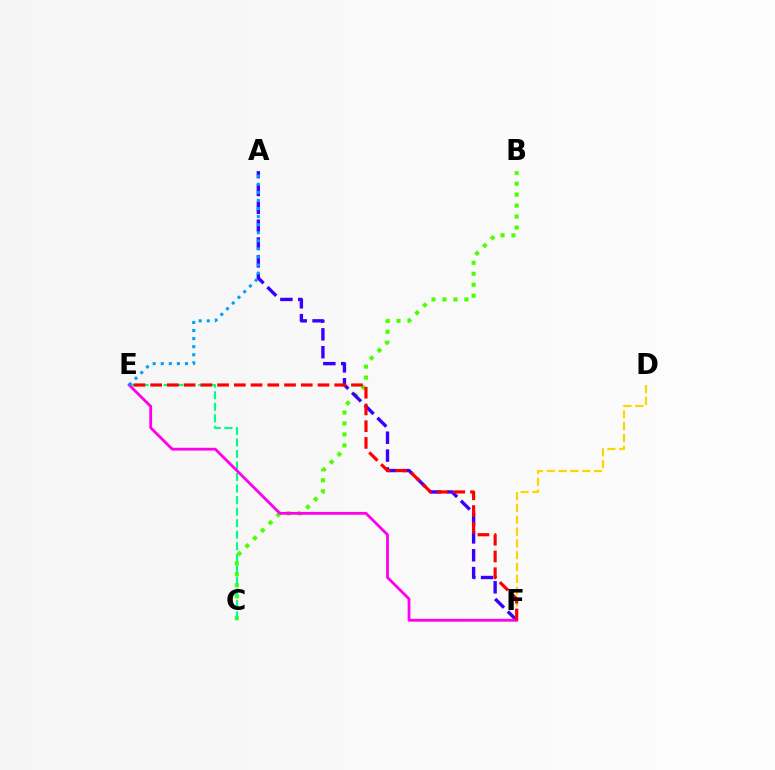{('B', 'C'): [{'color': '#4fff00', 'line_style': 'dotted', 'thickness': 2.98}], ('A', 'F'): [{'color': '#3700ff', 'line_style': 'dashed', 'thickness': 2.43}], ('C', 'E'): [{'color': '#00ff86', 'line_style': 'dashed', 'thickness': 1.57}], ('D', 'F'): [{'color': '#ffd500', 'line_style': 'dashed', 'thickness': 1.6}], ('E', 'F'): [{'color': '#ff00ed', 'line_style': 'solid', 'thickness': 2.02}, {'color': '#ff0000', 'line_style': 'dashed', 'thickness': 2.27}], ('A', 'E'): [{'color': '#009eff', 'line_style': 'dotted', 'thickness': 2.19}]}